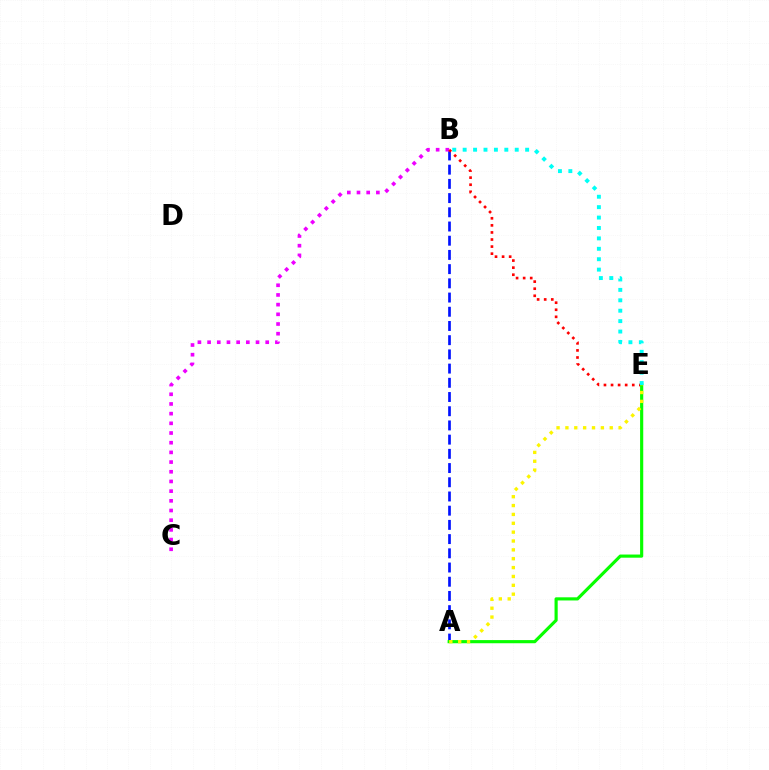{('A', 'B'): [{'color': '#0010ff', 'line_style': 'dashed', 'thickness': 1.93}], ('B', 'C'): [{'color': '#ee00ff', 'line_style': 'dotted', 'thickness': 2.63}], ('B', 'E'): [{'color': '#ff0000', 'line_style': 'dotted', 'thickness': 1.92}, {'color': '#00fff6', 'line_style': 'dotted', 'thickness': 2.83}], ('A', 'E'): [{'color': '#08ff00', 'line_style': 'solid', 'thickness': 2.27}, {'color': '#fcf500', 'line_style': 'dotted', 'thickness': 2.41}]}